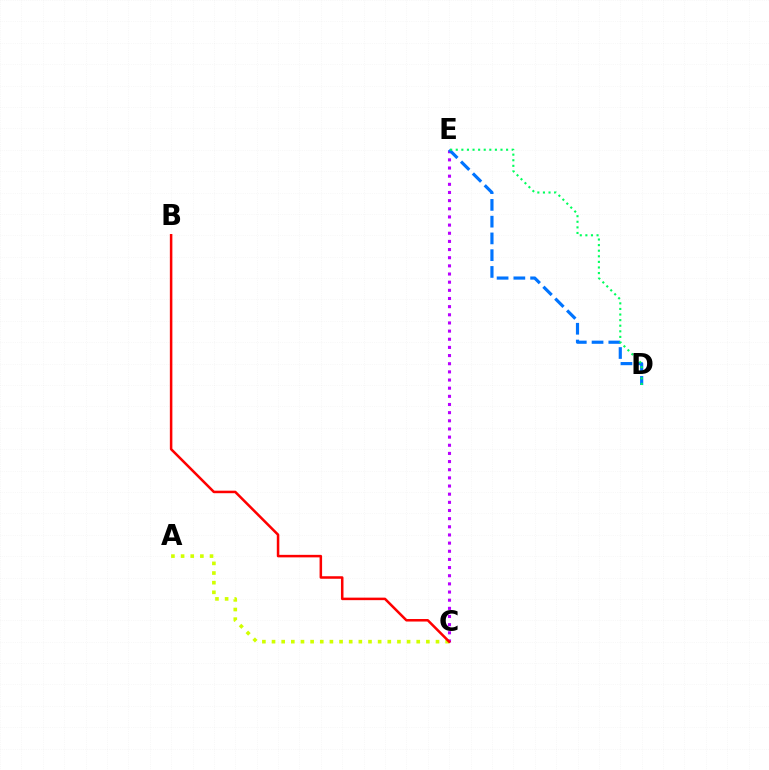{('C', 'E'): [{'color': '#b900ff', 'line_style': 'dotted', 'thickness': 2.22}], ('D', 'E'): [{'color': '#0074ff', 'line_style': 'dashed', 'thickness': 2.28}, {'color': '#00ff5c', 'line_style': 'dotted', 'thickness': 1.52}], ('A', 'C'): [{'color': '#d1ff00', 'line_style': 'dotted', 'thickness': 2.62}], ('B', 'C'): [{'color': '#ff0000', 'line_style': 'solid', 'thickness': 1.82}]}